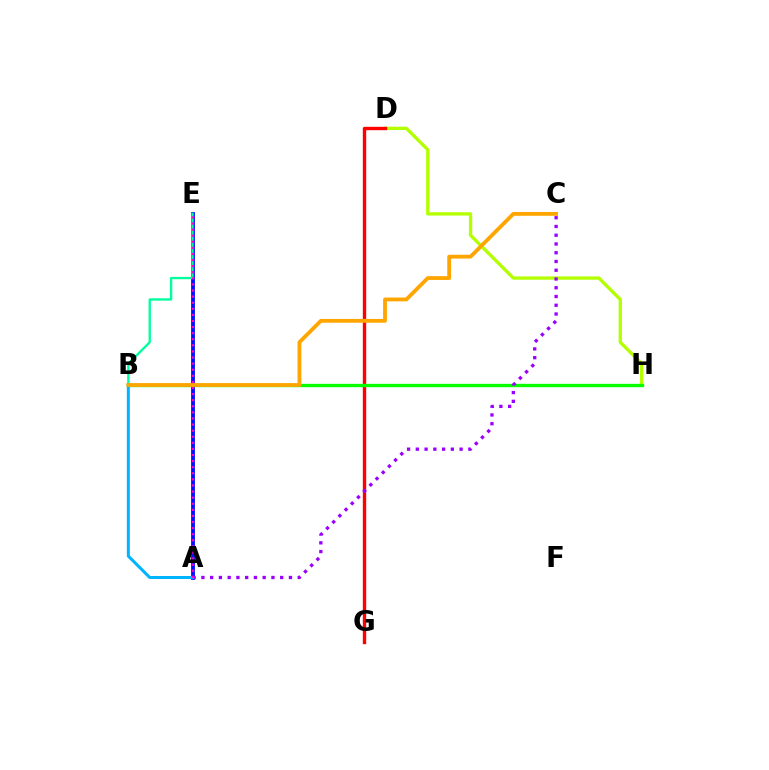{('A', 'E'): [{'color': '#0010ff', 'line_style': 'solid', 'thickness': 2.75}, {'color': '#ff00bd', 'line_style': 'dotted', 'thickness': 1.66}], ('D', 'H'): [{'color': '#b3ff00', 'line_style': 'solid', 'thickness': 2.39}], ('D', 'G'): [{'color': '#ff0000', 'line_style': 'solid', 'thickness': 2.43}], ('B', 'H'): [{'color': '#08ff00', 'line_style': 'solid', 'thickness': 2.4}], ('B', 'E'): [{'color': '#00ff9d', 'line_style': 'solid', 'thickness': 1.69}], ('A', 'C'): [{'color': '#9b00ff', 'line_style': 'dotted', 'thickness': 2.38}], ('A', 'B'): [{'color': '#00b5ff', 'line_style': 'solid', 'thickness': 2.17}], ('B', 'C'): [{'color': '#ffa500', 'line_style': 'solid', 'thickness': 2.74}]}